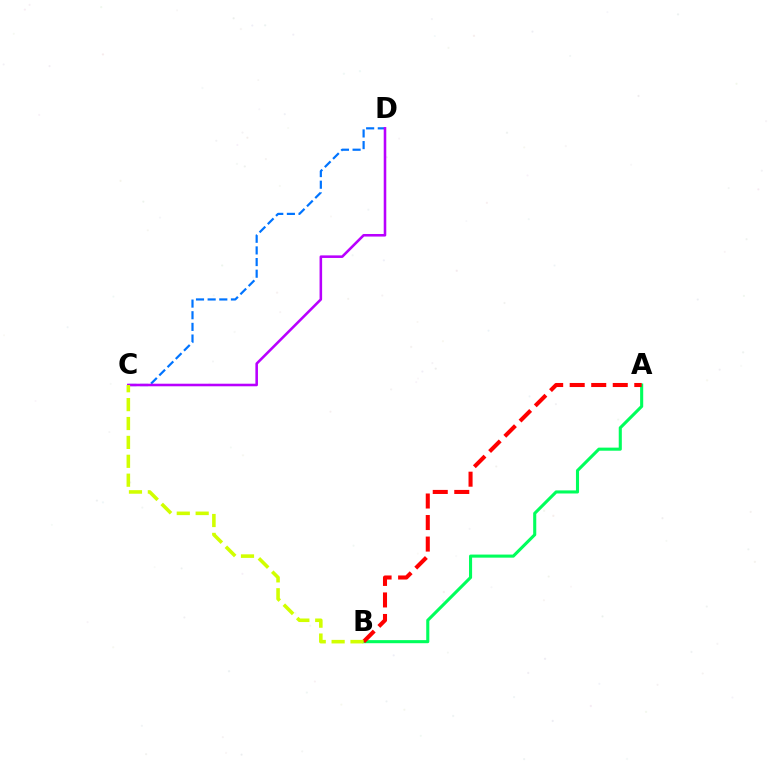{('A', 'B'): [{'color': '#00ff5c', 'line_style': 'solid', 'thickness': 2.22}, {'color': '#ff0000', 'line_style': 'dashed', 'thickness': 2.93}], ('C', 'D'): [{'color': '#0074ff', 'line_style': 'dashed', 'thickness': 1.58}, {'color': '#b900ff', 'line_style': 'solid', 'thickness': 1.85}], ('B', 'C'): [{'color': '#d1ff00', 'line_style': 'dashed', 'thickness': 2.57}]}